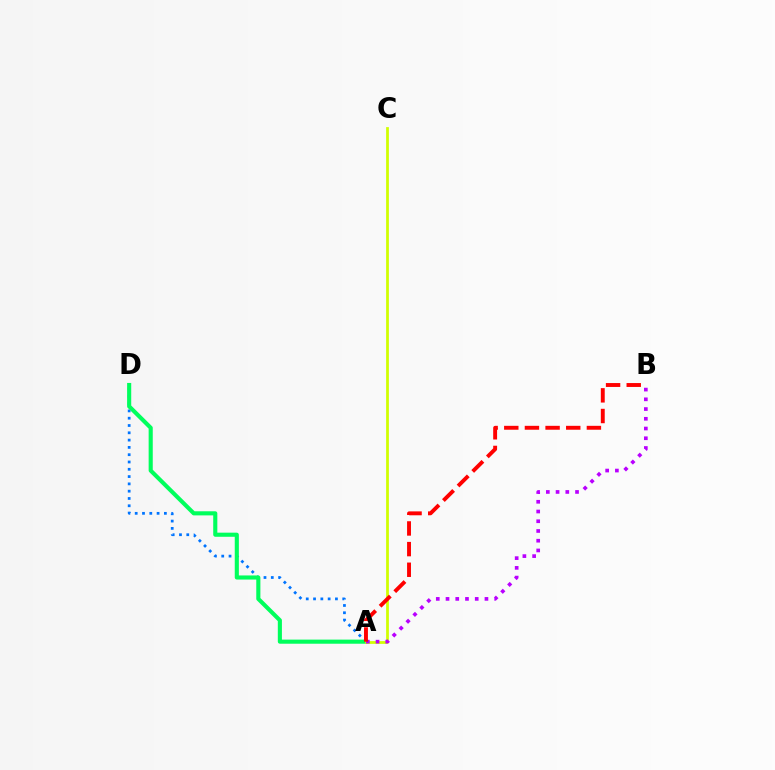{('A', 'D'): [{'color': '#0074ff', 'line_style': 'dotted', 'thickness': 1.98}, {'color': '#00ff5c', 'line_style': 'solid', 'thickness': 2.96}], ('A', 'C'): [{'color': '#d1ff00', 'line_style': 'solid', 'thickness': 1.99}], ('A', 'B'): [{'color': '#b900ff', 'line_style': 'dotted', 'thickness': 2.64}, {'color': '#ff0000', 'line_style': 'dashed', 'thickness': 2.81}]}